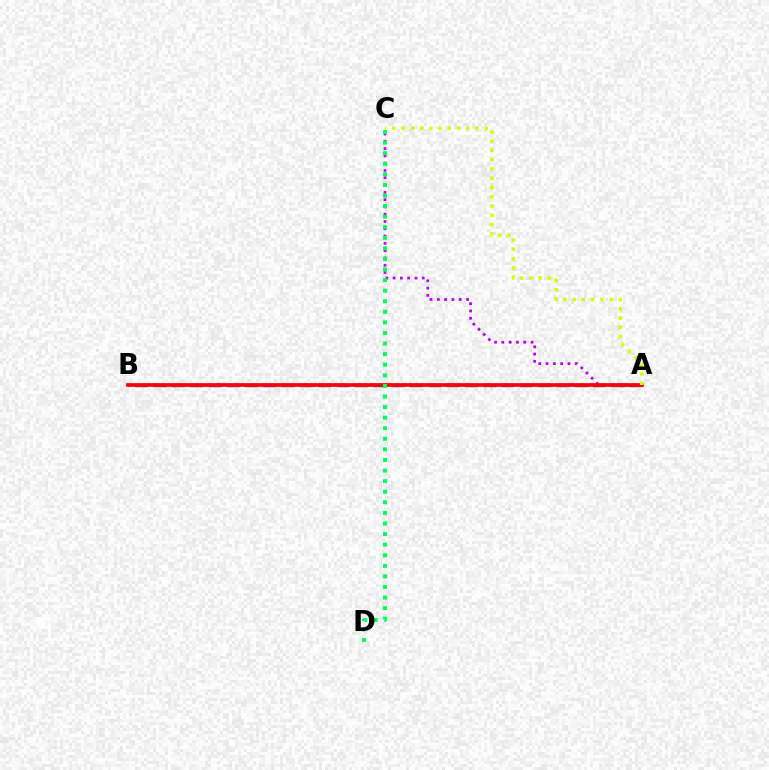{('A', 'C'): [{'color': '#b900ff', 'line_style': 'dotted', 'thickness': 1.98}, {'color': '#d1ff00', 'line_style': 'dotted', 'thickness': 2.51}], ('A', 'B'): [{'color': '#0074ff', 'line_style': 'dashed', 'thickness': 2.49}, {'color': '#ff0000', 'line_style': 'solid', 'thickness': 2.68}], ('C', 'D'): [{'color': '#00ff5c', 'line_style': 'dotted', 'thickness': 2.87}]}